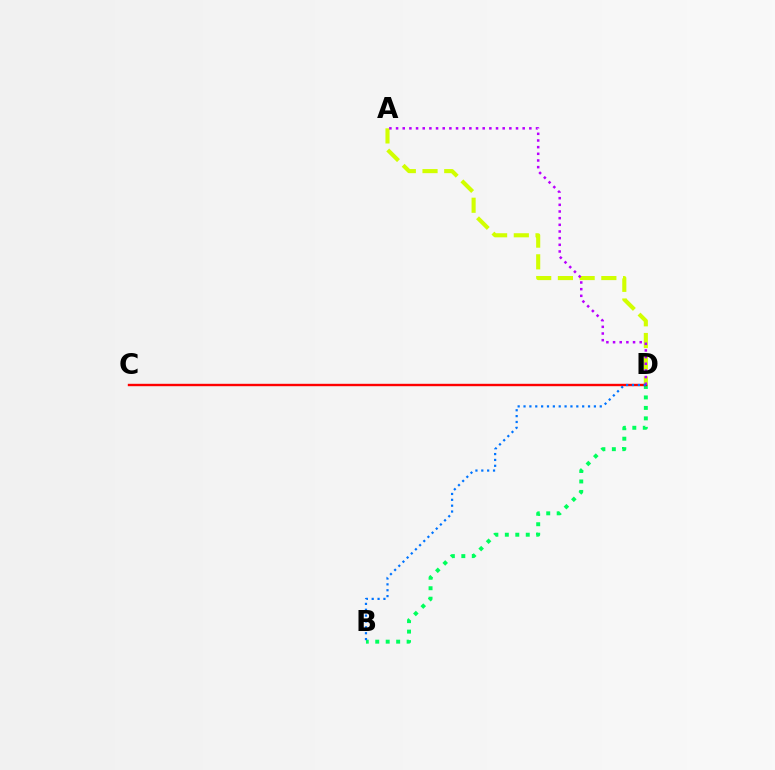{('A', 'D'): [{'color': '#d1ff00', 'line_style': 'dashed', 'thickness': 2.95}, {'color': '#b900ff', 'line_style': 'dotted', 'thickness': 1.81}], ('B', 'D'): [{'color': '#00ff5c', 'line_style': 'dotted', 'thickness': 2.84}, {'color': '#0074ff', 'line_style': 'dotted', 'thickness': 1.59}], ('C', 'D'): [{'color': '#ff0000', 'line_style': 'solid', 'thickness': 1.72}]}